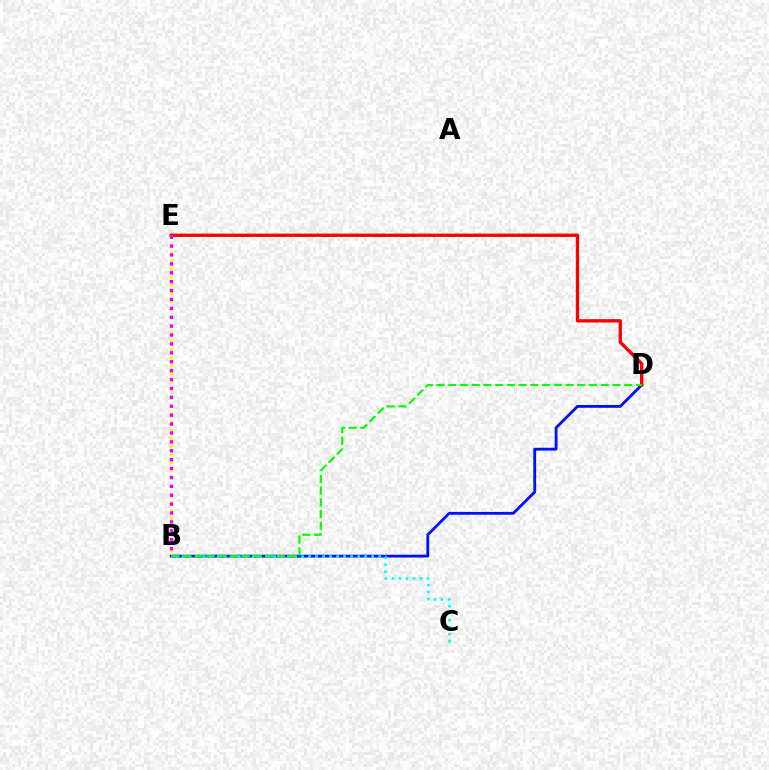{('B', 'D'): [{'color': '#0010ff', 'line_style': 'solid', 'thickness': 2.03}, {'color': '#08ff00', 'line_style': 'dashed', 'thickness': 1.59}], ('D', 'E'): [{'color': '#ff0000', 'line_style': 'solid', 'thickness': 2.4}], ('B', 'C'): [{'color': '#00fff6', 'line_style': 'dotted', 'thickness': 1.91}], ('B', 'E'): [{'color': '#fcf500', 'line_style': 'dotted', 'thickness': 2.19}, {'color': '#ee00ff', 'line_style': 'dotted', 'thickness': 2.42}]}